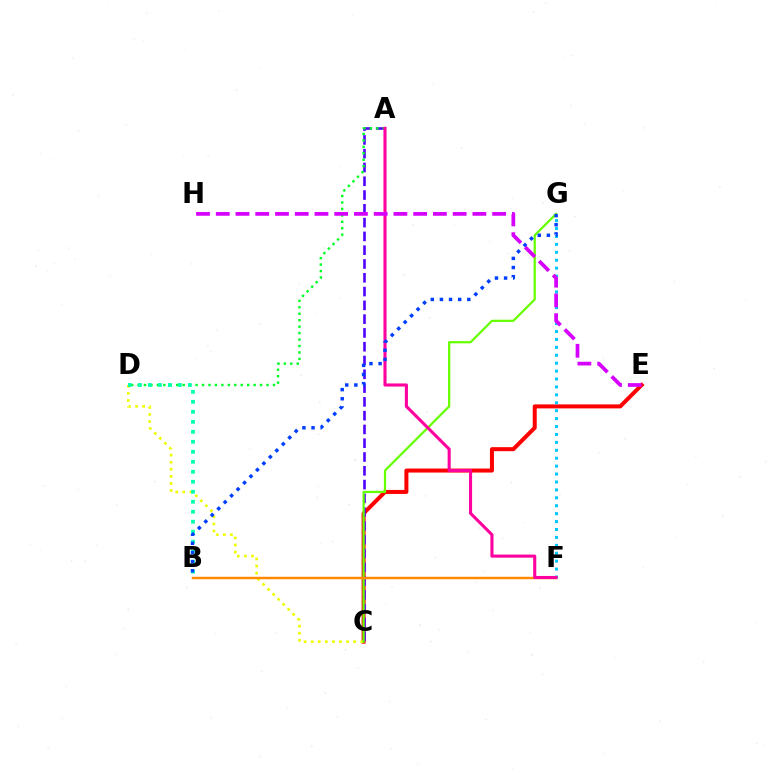{('C', 'E'): [{'color': '#ff0000', 'line_style': 'solid', 'thickness': 2.89}], ('A', 'C'): [{'color': '#4f00ff', 'line_style': 'dashed', 'thickness': 1.87}], ('C', 'D'): [{'color': '#eeff00', 'line_style': 'dotted', 'thickness': 1.92}], ('C', 'G'): [{'color': '#66ff00', 'line_style': 'solid', 'thickness': 1.61}], ('A', 'D'): [{'color': '#00ff27', 'line_style': 'dotted', 'thickness': 1.75}], ('B', 'F'): [{'color': '#ff8800', 'line_style': 'solid', 'thickness': 1.75}], ('B', 'D'): [{'color': '#00ffaf', 'line_style': 'dotted', 'thickness': 2.71}], ('F', 'G'): [{'color': '#00c7ff', 'line_style': 'dotted', 'thickness': 2.15}], ('A', 'F'): [{'color': '#ff00a0', 'line_style': 'solid', 'thickness': 2.22}], ('B', 'G'): [{'color': '#003fff', 'line_style': 'dotted', 'thickness': 2.48}], ('E', 'H'): [{'color': '#d600ff', 'line_style': 'dashed', 'thickness': 2.68}]}